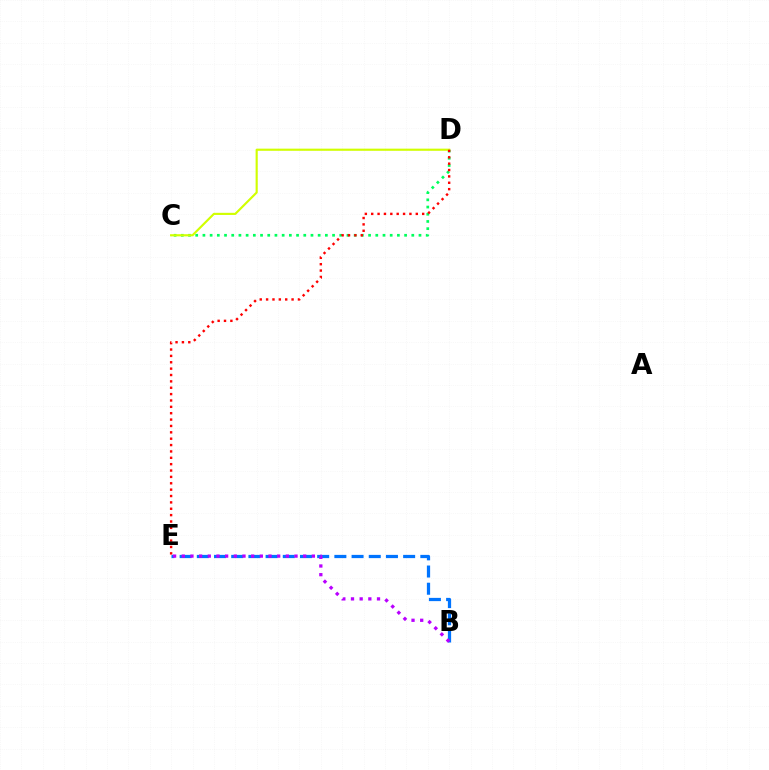{('C', 'D'): [{'color': '#00ff5c', 'line_style': 'dotted', 'thickness': 1.96}, {'color': '#d1ff00', 'line_style': 'solid', 'thickness': 1.55}], ('B', 'E'): [{'color': '#0074ff', 'line_style': 'dashed', 'thickness': 2.34}, {'color': '#b900ff', 'line_style': 'dotted', 'thickness': 2.36}], ('D', 'E'): [{'color': '#ff0000', 'line_style': 'dotted', 'thickness': 1.73}]}